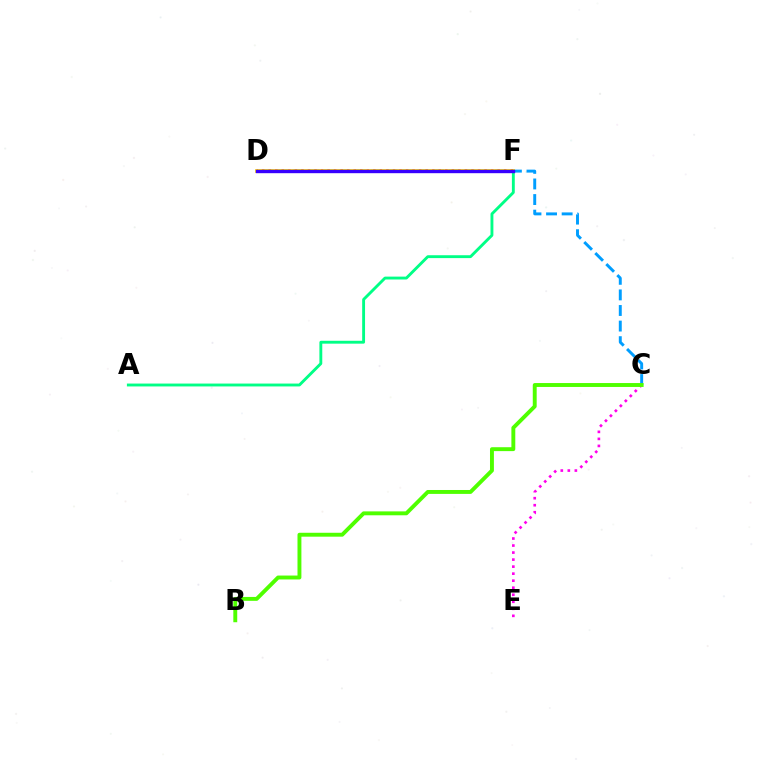{('C', 'D'): [{'color': '#009eff', 'line_style': 'dashed', 'thickness': 2.12}], ('A', 'F'): [{'color': '#00ff86', 'line_style': 'solid', 'thickness': 2.07}], ('C', 'E'): [{'color': '#ff00ed', 'line_style': 'dotted', 'thickness': 1.91}], ('D', 'F'): [{'color': '#ffd500', 'line_style': 'solid', 'thickness': 2.67}, {'color': '#ff0000', 'line_style': 'dotted', 'thickness': 1.78}, {'color': '#3700ff', 'line_style': 'solid', 'thickness': 2.43}], ('B', 'C'): [{'color': '#4fff00', 'line_style': 'solid', 'thickness': 2.81}]}